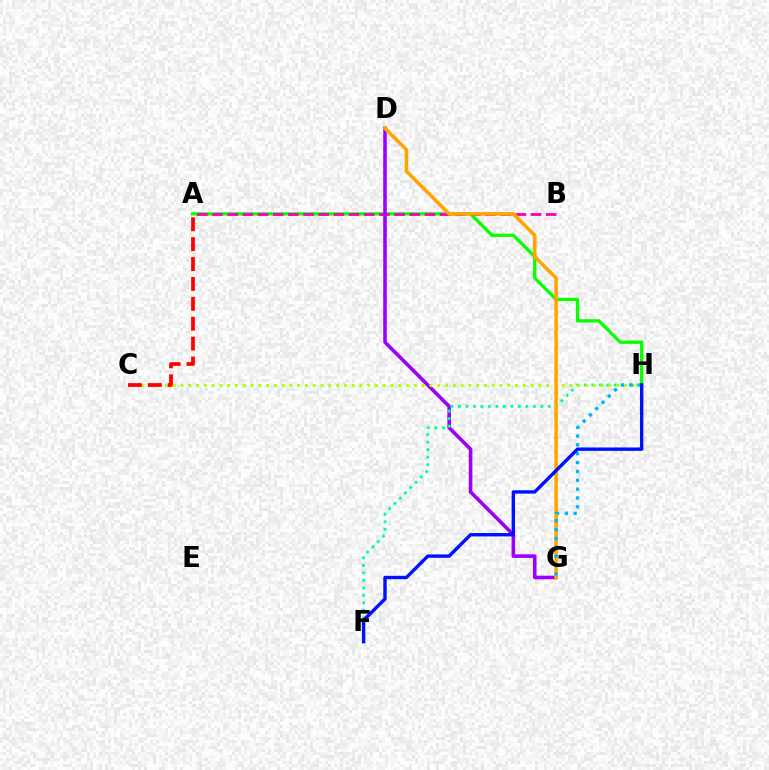{('A', 'H'): [{'color': '#08ff00', 'line_style': 'solid', 'thickness': 2.37}], ('A', 'B'): [{'color': '#ff00bd', 'line_style': 'dashed', 'thickness': 2.06}], ('D', 'G'): [{'color': '#9b00ff', 'line_style': 'solid', 'thickness': 2.58}, {'color': '#ffa500', 'line_style': 'solid', 'thickness': 2.58}], ('F', 'H'): [{'color': '#00ff9d', 'line_style': 'dotted', 'thickness': 2.03}, {'color': '#0010ff', 'line_style': 'solid', 'thickness': 2.44}], ('C', 'H'): [{'color': '#b3ff00', 'line_style': 'dotted', 'thickness': 2.11}], ('A', 'C'): [{'color': '#ff0000', 'line_style': 'dashed', 'thickness': 2.7}], ('G', 'H'): [{'color': '#00b5ff', 'line_style': 'dotted', 'thickness': 2.4}]}